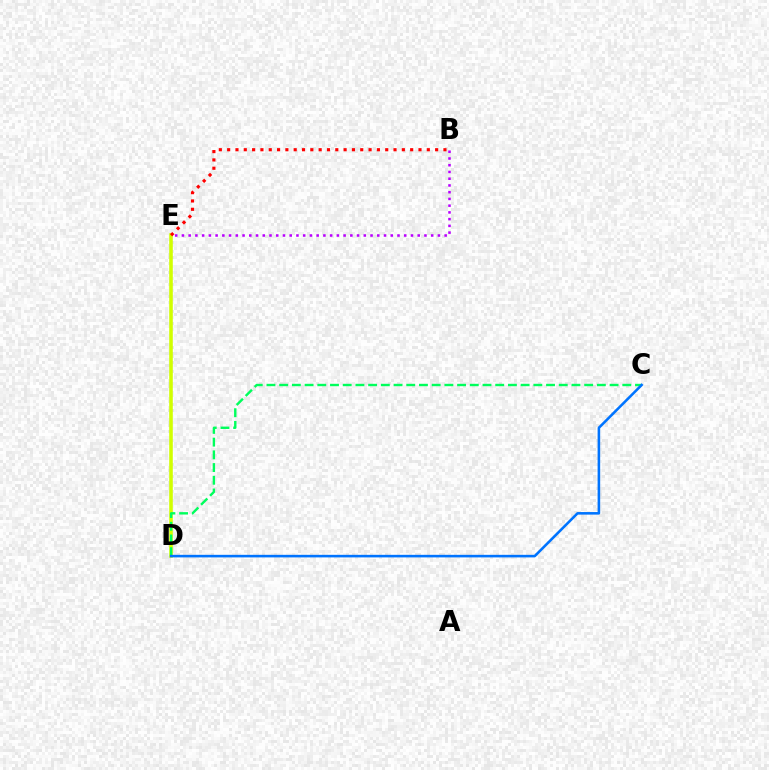{('D', 'E'): [{'color': '#d1ff00', 'line_style': 'solid', 'thickness': 2.57}], ('B', 'E'): [{'color': '#b900ff', 'line_style': 'dotted', 'thickness': 1.83}, {'color': '#ff0000', 'line_style': 'dotted', 'thickness': 2.26}], ('C', 'D'): [{'color': '#00ff5c', 'line_style': 'dashed', 'thickness': 1.73}, {'color': '#0074ff', 'line_style': 'solid', 'thickness': 1.85}]}